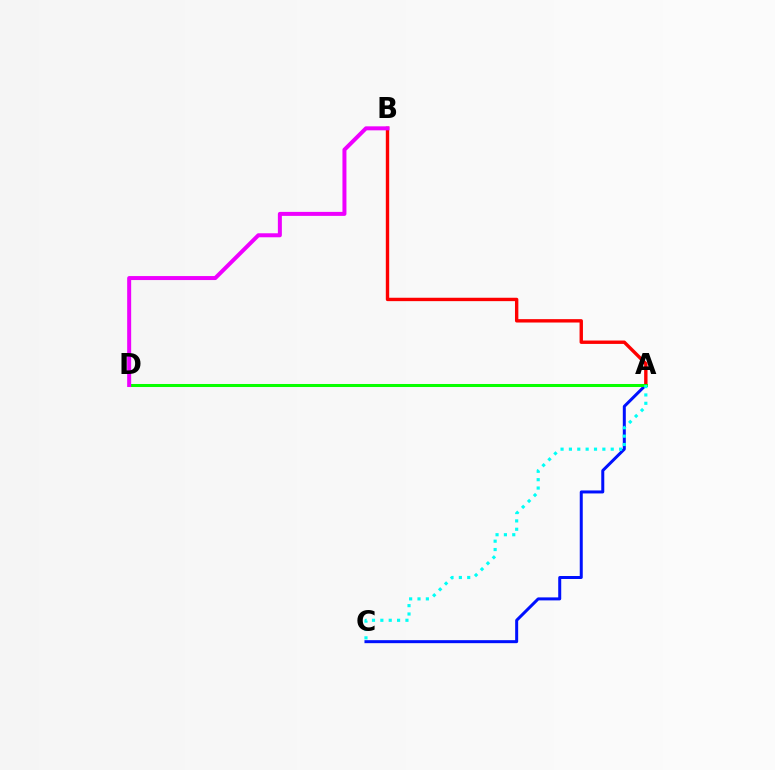{('A', 'C'): [{'color': '#0010ff', 'line_style': 'solid', 'thickness': 2.16}, {'color': '#00fff6', 'line_style': 'dotted', 'thickness': 2.27}], ('A', 'D'): [{'color': '#fcf500', 'line_style': 'dashed', 'thickness': 1.84}, {'color': '#08ff00', 'line_style': 'solid', 'thickness': 2.18}], ('A', 'B'): [{'color': '#ff0000', 'line_style': 'solid', 'thickness': 2.43}], ('B', 'D'): [{'color': '#ee00ff', 'line_style': 'solid', 'thickness': 2.88}]}